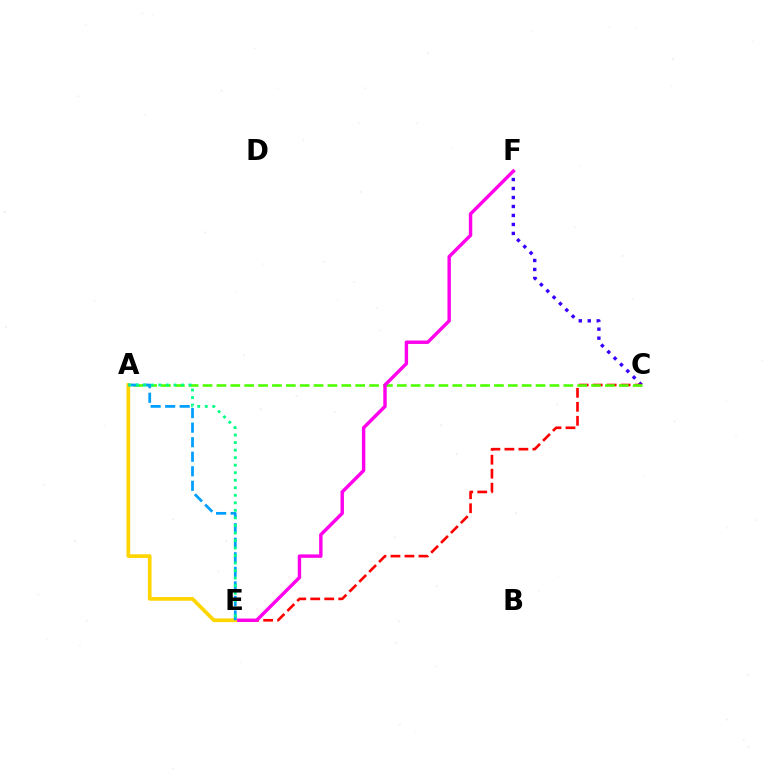{('C', 'F'): [{'color': '#3700ff', 'line_style': 'dotted', 'thickness': 2.44}], ('C', 'E'): [{'color': '#ff0000', 'line_style': 'dashed', 'thickness': 1.9}], ('A', 'C'): [{'color': '#4fff00', 'line_style': 'dashed', 'thickness': 1.88}], ('E', 'F'): [{'color': '#ff00ed', 'line_style': 'solid', 'thickness': 2.46}], ('A', 'E'): [{'color': '#ffd500', 'line_style': 'solid', 'thickness': 2.65}, {'color': '#009eff', 'line_style': 'dashed', 'thickness': 1.97}, {'color': '#00ff86', 'line_style': 'dotted', 'thickness': 2.05}]}